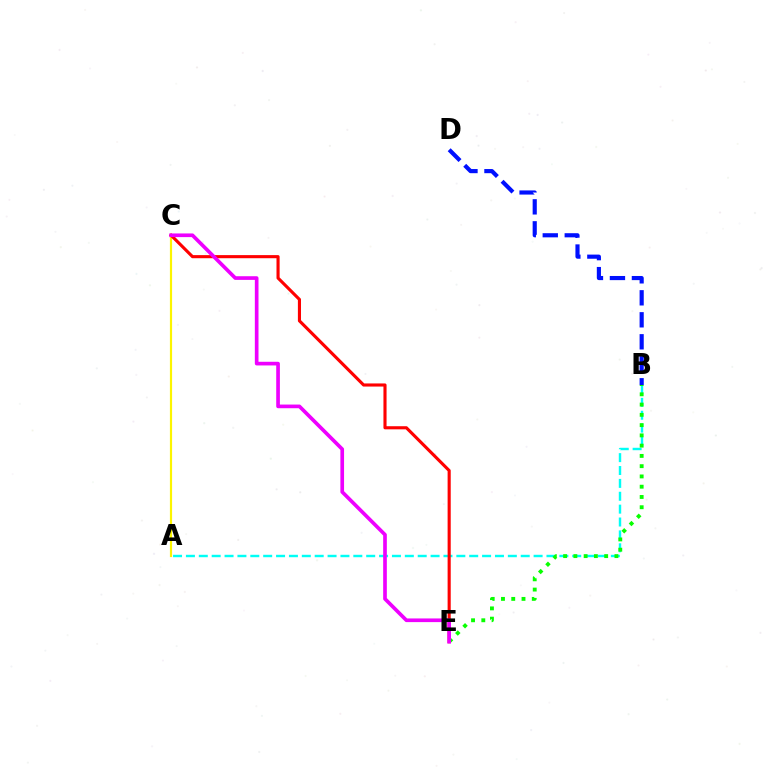{('A', 'B'): [{'color': '#00fff6', 'line_style': 'dashed', 'thickness': 1.75}], ('B', 'E'): [{'color': '#08ff00', 'line_style': 'dotted', 'thickness': 2.79}], ('A', 'C'): [{'color': '#fcf500', 'line_style': 'solid', 'thickness': 1.57}], ('C', 'E'): [{'color': '#ff0000', 'line_style': 'solid', 'thickness': 2.24}, {'color': '#ee00ff', 'line_style': 'solid', 'thickness': 2.64}], ('B', 'D'): [{'color': '#0010ff', 'line_style': 'dashed', 'thickness': 2.99}]}